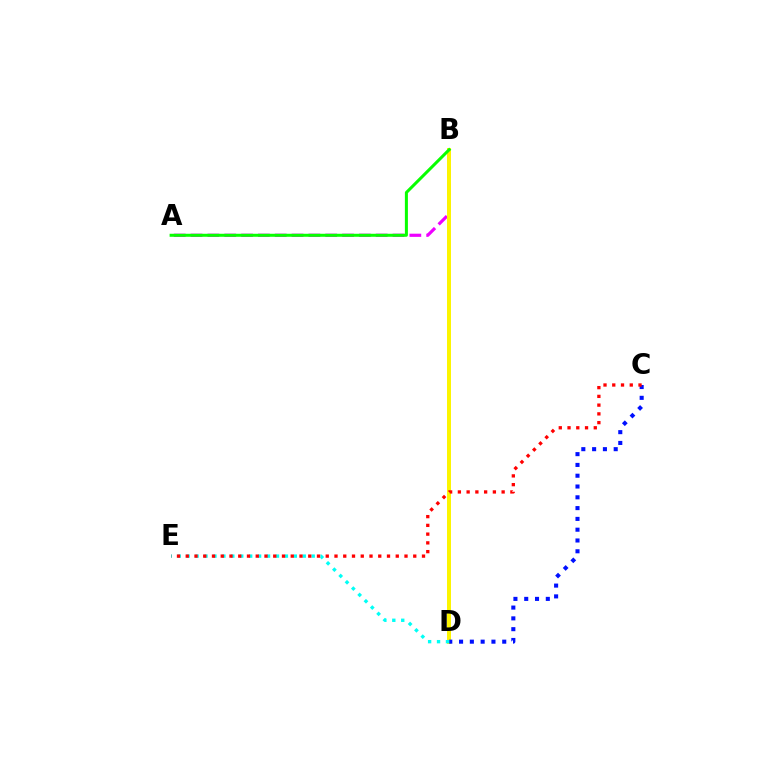{('A', 'B'): [{'color': '#ee00ff', 'line_style': 'dashed', 'thickness': 2.29}, {'color': '#08ff00', 'line_style': 'solid', 'thickness': 2.17}], ('B', 'D'): [{'color': '#fcf500', 'line_style': 'solid', 'thickness': 2.86}], ('C', 'D'): [{'color': '#0010ff', 'line_style': 'dotted', 'thickness': 2.93}], ('D', 'E'): [{'color': '#00fff6', 'line_style': 'dotted', 'thickness': 2.43}], ('C', 'E'): [{'color': '#ff0000', 'line_style': 'dotted', 'thickness': 2.38}]}